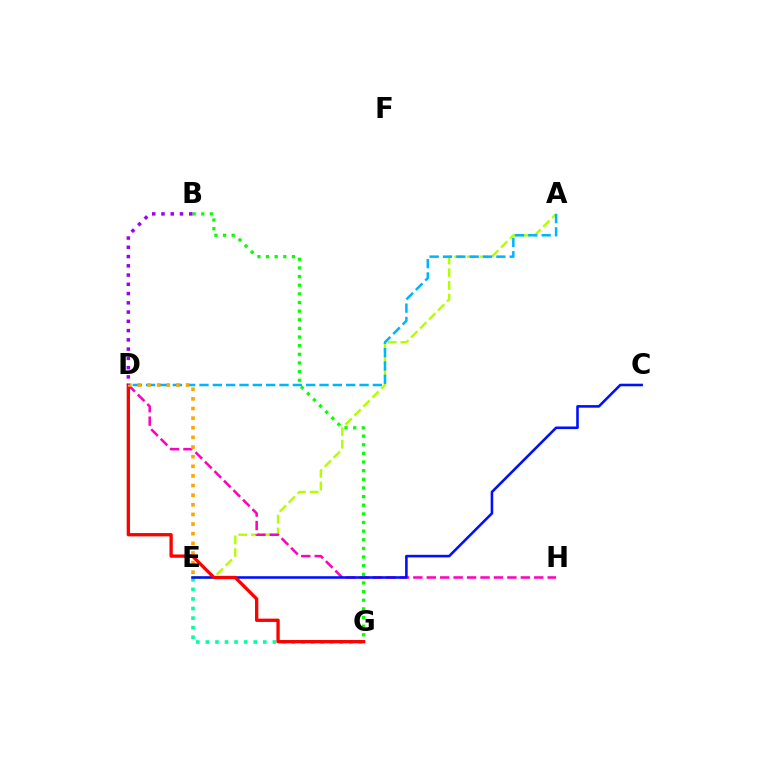{('A', 'E'): [{'color': '#b3ff00', 'line_style': 'dashed', 'thickness': 1.72}], ('D', 'H'): [{'color': '#ff00bd', 'line_style': 'dashed', 'thickness': 1.83}], ('B', 'G'): [{'color': '#08ff00', 'line_style': 'dotted', 'thickness': 2.35}], ('E', 'G'): [{'color': '#00ff9d', 'line_style': 'dotted', 'thickness': 2.6}], ('A', 'D'): [{'color': '#00b5ff', 'line_style': 'dashed', 'thickness': 1.81}], ('C', 'E'): [{'color': '#0010ff', 'line_style': 'solid', 'thickness': 1.86}], ('D', 'G'): [{'color': '#ff0000', 'line_style': 'solid', 'thickness': 2.38}], ('D', 'E'): [{'color': '#ffa500', 'line_style': 'dotted', 'thickness': 2.62}], ('B', 'D'): [{'color': '#9b00ff', 'line_style': 'dotted', 'thickness': 2.51}]}